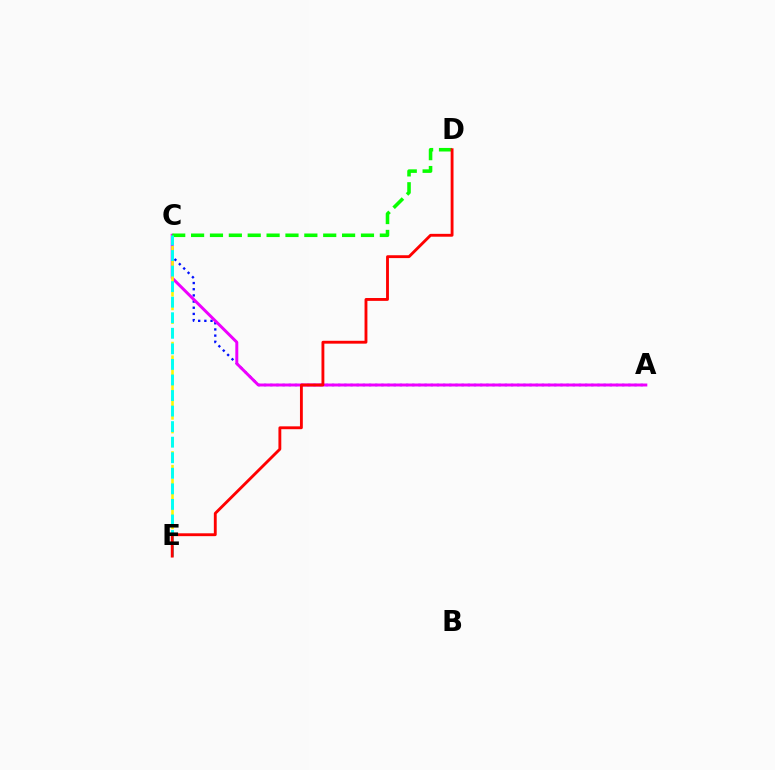{('A', 'C'): [{'color': '#0010ff', 'line_style': 'dotted', 'thickness': 1.68}, {'color': '#ee00ff', 'line_style': 'solid', 'thickness': 2.13}], ('C', 'E'): [{'color': '#fcf500', 'line_style': 'dashed', 'thickness': 1.86}, {'color': '#00fff6', 'line_style': 'dashed', 'thickness': 2.11}], ('C', 'D'): [{'color': '#08ff00', 'line_style': 'dashed', 'thickness': 2.56}], ('D', 'E'): [{'color': '#ff0000', 'line_style': 'solid', 'thickness': 2.06}]}